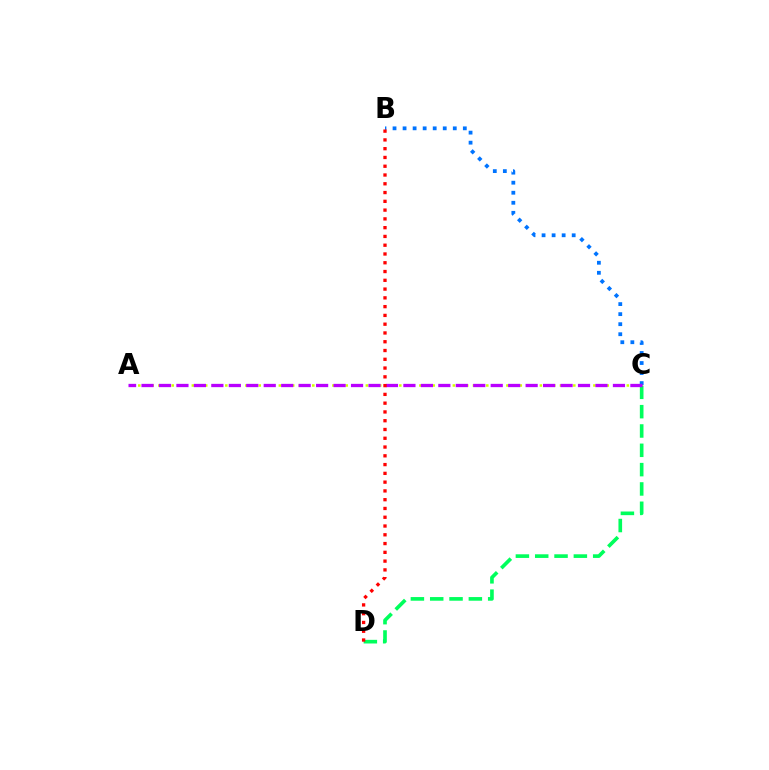{('A', 'C'): [{'color': '#d1ff00', 'line_style': 'dotted', 'thickness': 1.82}, {'color': '#b900ff', 'line_style': 'dashed', 'thickness': 2.37}], ('C', 'D'): [{'color': '#00ff5c', 'line_style': 'dashed', 'thickness': 2.62}], ('B', 'C'): [{'color': '#0074ff', 'line_style': 'dotted', 'thickness': 2.73}], ('B', 'D'): [{'color': '#ff0000', 'line_style': 'dotted', 'thickness': 2.38}]}